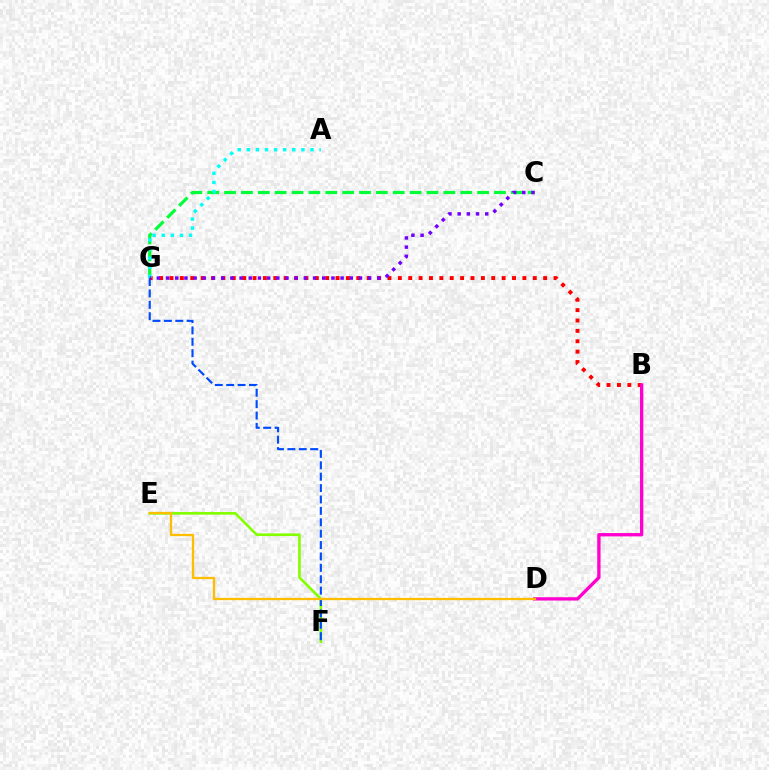{('B', 'G'): [{'color': '#ff0000', 'line_style': 'dotted', 'thickness': 2.82}], ('E', 'F'): [{'color': '#84ff00', 'line_style': 'solid', 'thickness': 1.9}], ('B', 'D'): [{'color': '#ff00cf', 'line_style': 'solid', 'thickness': 2.38}], ('C', 'G'): [{'color': '#00ff39', 'line_style': 'dashed', 'thickness': 2.29}, {'color': '#7200ff', 'line_style': 'dotted', 'thickness': 2.5}], ('F', 'G'): [{'color': '#004bff', 'line_style': 'dashed', 'thickness': 1.55}], ('D', 'E'): [{'color': '#ffbd00', 'line_style': 'solid', 'thickness': 1.65}], ('A', 'G'): [{'color': '#00fff6', 'line_style': 'dotted', 'thickness': 2.47}]}